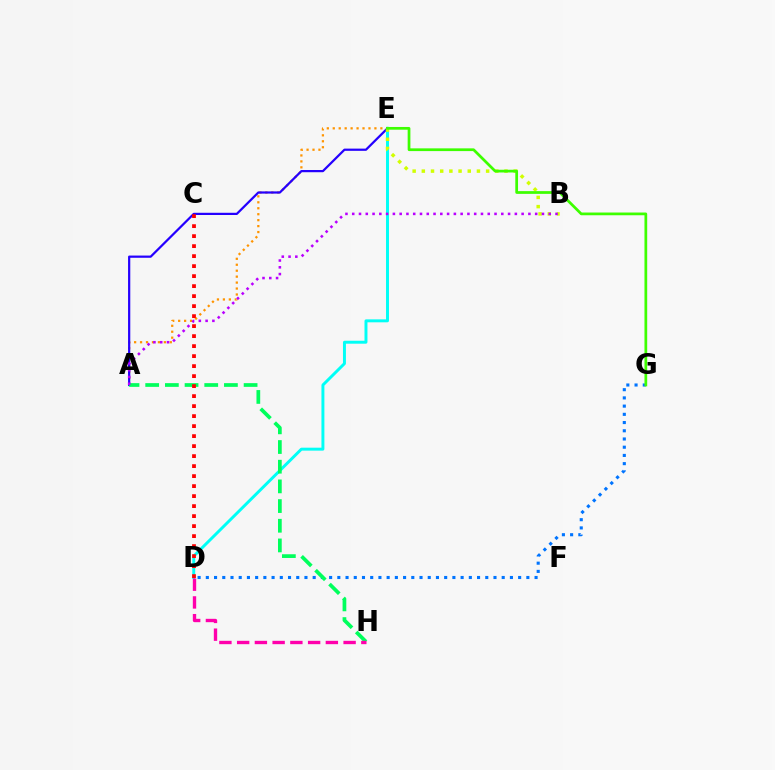{('D', 'E'): [{'color': '#00fff6', 'line_style': 'solid', 'thickness': 2.12}], ('D', 'G'): [{'color': '#0074ff', 'line_style': 'dotted', 'thickness': 2.23}], ('A', 'E'): [{'color': '#ff9400', 'line_style': 'dotted', 'thickness': 1.62}, {'color': '#2500ff', 'line_style': 'solid', 'thickness': 1.6}], ('A', 'H'): [{'color': '#00ff5c', 'line_style': 'dashed', 'thickness': 2.67}], ('C', 'D'): [{'color': '#ff0000', 'line_style': 'dotted', 'thickness': 2.72}], ('B', 'E'): [{'color': '#d1ff00', 'line_style': 'dotted', 'thickness': 2.5}], ('A', 'B'): [{'color': '#b900ff', 'line_style': 'dotted', 'thickness': 1.84}], ('E', 'G'): [{'color': '#3dff00', 'line_style': 'solid', 'thickness': 1.97}], ('D', 'H'): [{'color': '#ff00ac', 'line_style': 'dashed', 'thickness': 2.41}]}